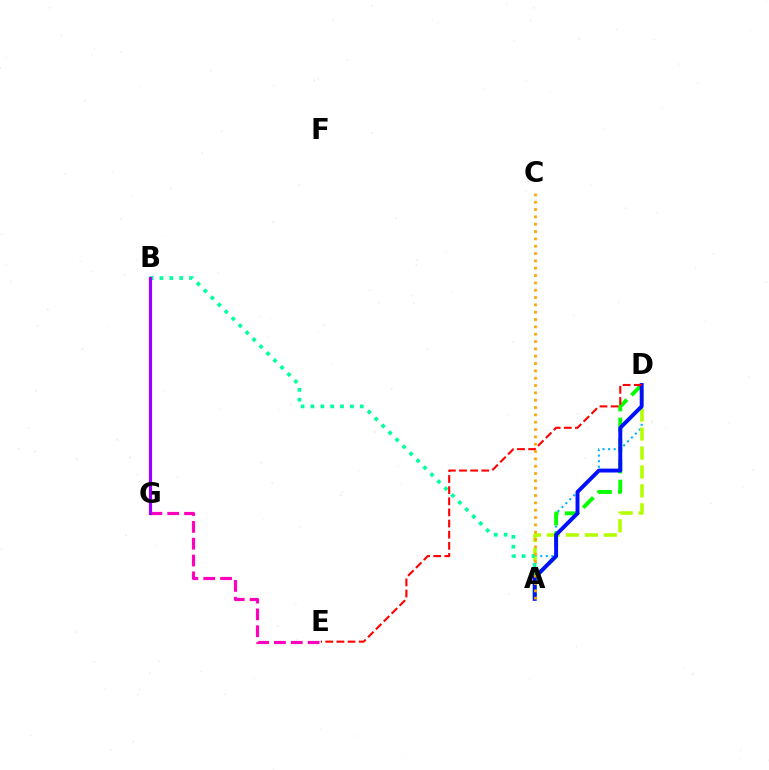{('A', 'D'): [{'color': '#00b5ff', 'line_style': 'dotted', 'thickness': 1.51}, {'color': '#b3ff00', 'line_style': 'dashed', 'thickness': 2.57}, {'color': '#08ff00', 'line_style': 'dashed', 'thickness': 2.81}, {'color': '#0010ff', 'line_style': 'solid', 'thickness': 2.82}], ('E', 'G'): [{'color': '#ff00bd', 'line_style': 'dashed', 'thickness': 2.29}], ('A', 'B'): [{'color': '#00ff9d', 'line_style': 'dotted', 'thickness': 2.68}], ('A', 'C'): [{'color': '#ffa500', 'line_style': 'dotted', 'thickness': 1.99}], ('D', 'E'): [{'color': '#ff0000', 'line_style': 'dashed', 'thickness': 1.51}], ('B', 'G'): [{'color': '#9b00ff', 'line_style': 'solid', 'thickness': 2.28}]}